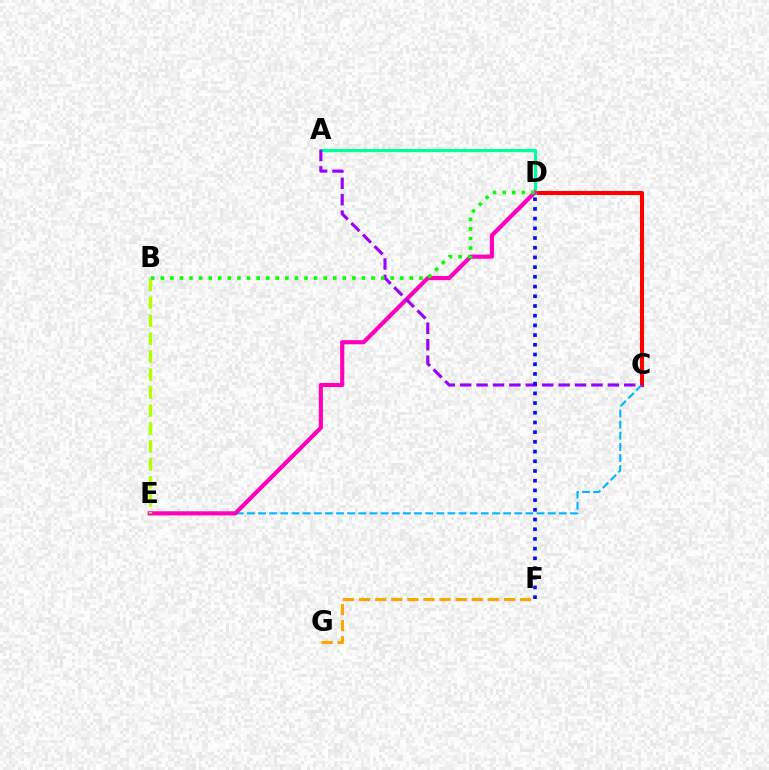{('C', 'D'): [{'color': '#ff0000', 'line_style': 'solid', 'thickness': 2.94}], ('C', 'E'): [{'color': '#00b5ff', 'line_style': 'dashed', 'thickness': 1.51}], ('A', 'D'): [{'color': '#00ff9d', 'line_style': 'solid', 'thickness': 2.3}], ('D', 'E'): [{'color': '#ff00bd', 'line_style': 'solid', 'thickness': 2.99}], ('A', 'C'): [{'color': '#9b00ff', 'line_style': 'dashed', 'thickness': 2.23}], ('D', 'F'): [{'color': '#0010ff', 'line_style': 'dotted', 'thickness': 2.64}], ('B', 'E'): [{'color': '#b3ff00', 'line_style': 'dashed', 'thickness': 2.44}], ('F', 'G'): [{'color': '#ffa500', 'line_style': 'dashed', 'thickness': 2.19}], ('B', 'D'): [{'color': '#08ff00', 'line_style': 'dotted', 'thickness': 2.6}]}